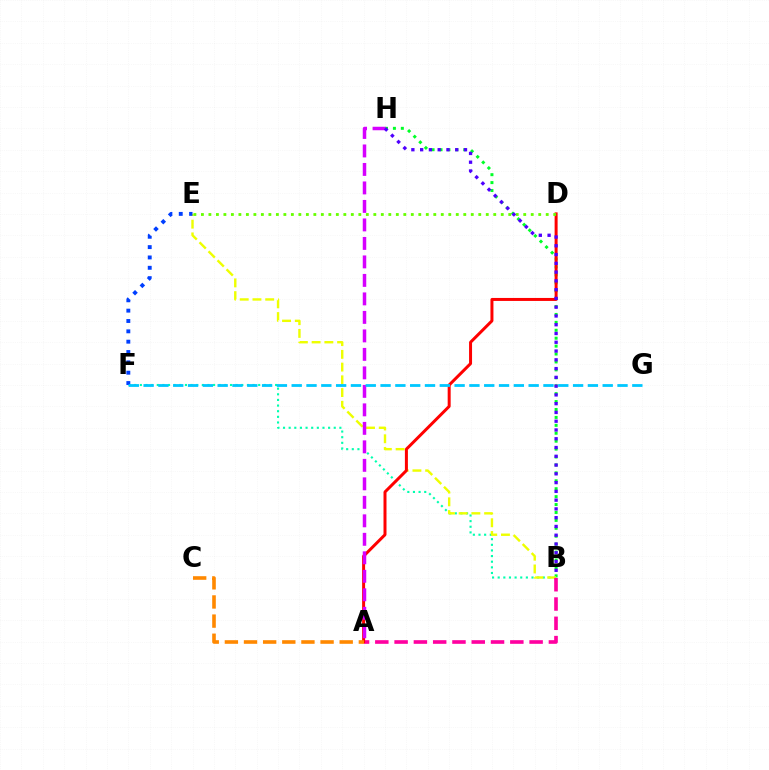{('B', 'H'): [{'color': '#00ff27', 'line_style': 'dotted', 'thickness': 2.15}, {'color': '#4f00ff', 'line_style': 'dotted', 'thickness': 2.38}], ('B', 'F'): [{'color': '#00ffaf', 'line_style': 'dotted', 'thickness': 1.53}], ('B', 'E'): [{'color': '#eeff00', 'line_style': 'dashed', 'thickness': 1.73}], ('E', 'F'): [{'color': '#003fff', 'line_style': 'dotted', 'thickness': 2.81}], ('A', 'B'): [{'color': '#ff00a0', 'line_style': 'dashed', 'thickness': 2.62}], ('A', 'D'): [{'color': '#ff0000', 'line_style': 'solid', 'thickness': 2.15}], ('A', 'H'): [{'color': '#d600ff', 'line_style': 'dashed', 'thickness': 2.51}], ('A', 'C'): [{'color': '#ff8800', 'line_style': 'dashed', 'thickness': 2.6}], ('F', 'G'): [{'color': '#00c7ff', 'line_style': 'dashed', 'thickness': 2.01}], ('D', 'E'): [{'color': '#66ff00', 'line_style': 'dotted', 'thickness': 2.04}]}